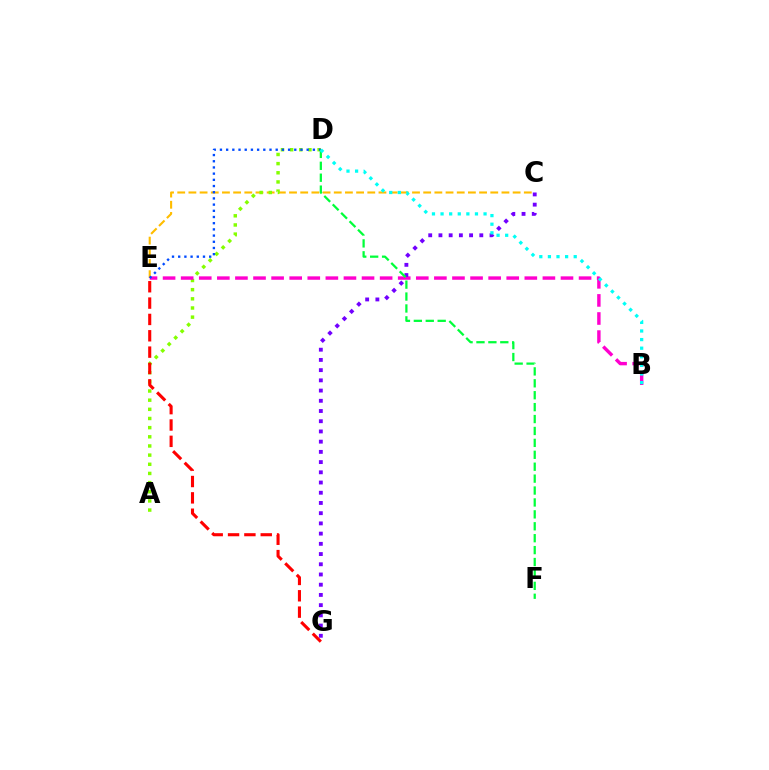{('C', 'E'): [{'color': '#ffbd00', 'line_style': 'dashed', 'thickness': 1.52}], ('A', 'D'): [{'color': '#84ff00', 'line_style': 'dotted', 'thickness': 2.49}], ('B', 'E'): [{'color': '#ff00cf', 'line_style': 'dashed', 'thickness': 2.46}], ('C', 'G'): [{'color': '#7200ff', 'line_style': 'dotted', 'thickness': 2.78}], ('D', 'E'): [{'color': '#004bff', 'line_style': 'dotted', 'thickness': 1.68}], ('D', 'F'): [{'color': '#00ff39', 'line_style': 'dashed', 'thickness': 1.62}], ('E', 'G'): [{'color': '#ff0000', 'line_style': 'dashed', 'thickness': 2.22}], ('B', 'D'): [{'color': '#00fff6', 'line_style': 'dotted', 'thickness': 2.34}]}